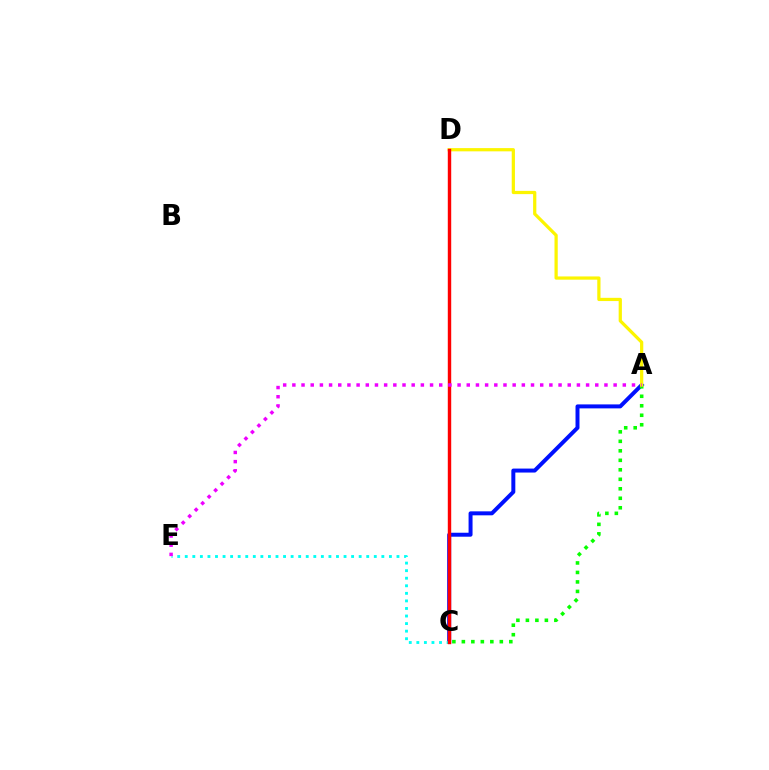{('A', 'C'): [{'color': '#0010ff', 'line_style': 'solid', 'thickness': 2.86}, {'color': '#08ff00', 'line_style': 'dotted', 'thickness': 2.58}], ('A', 'D'): [{'color': '#fcf500', 'line_style': 'solid', 'thickness': 2.33}], ('C', 'E'): [{'color': '#00fff6', 'line_style': 'dotted', 'thickness': 2.05}], ('C', 'D'): [{'color': '#ff0000', 'line_style': 'solid', 'thickness': 2.46}], ('A', 'E'): [{'color': '#ee00ff', 'line_style': 'dotted', 'thickness': 2.49}]}